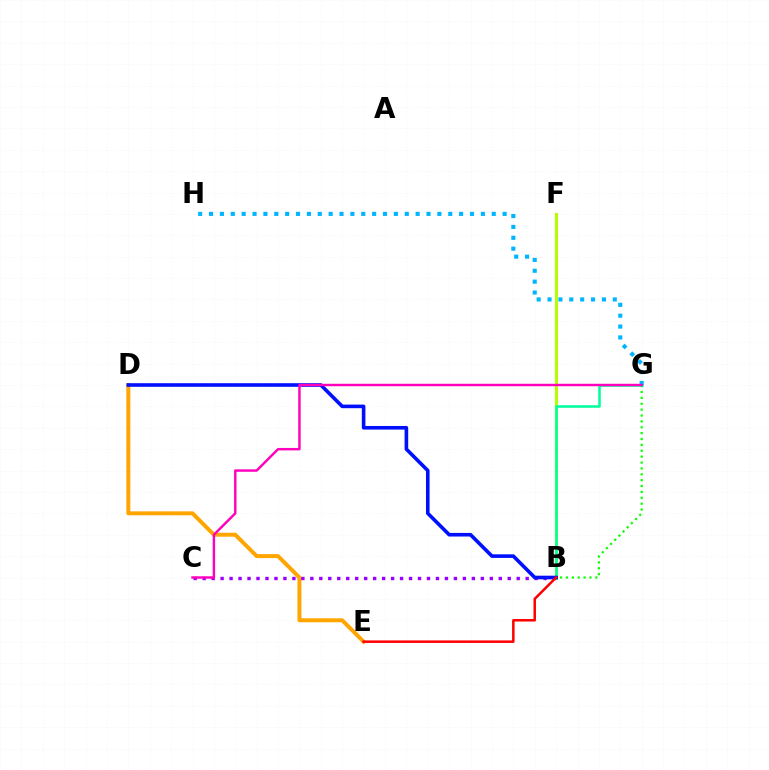{('B', 'F'): [{'color': '#b3ff00', 'line_style': 'solid', 'thickness': 2.18}], ('D', 'E'): [{'color': '#ffa500', 'line_style': 'solid', 'thickness': 2.86}], ('B', 'G'): [{'color': '#08ff00', 'line_style': 'dotted', 'thickness': 1.6}, {'color': '#00ff9d', 'line_style': 'solid', 'thickness': 1.84}], ('G', 'H'): [{'color': '#00b5ff', 'line_style': 'dotted', 'thickness': 2.95}], ('B', 'C'): [{'color': '#9b00ff', 'line_style': 'dotted', 'thickness': 2.44}], ('B', 'D'): [{'color': '#0010ff', 'line_style': 'solid', 'thickness': 2.6}], ('C', 'G'): [{'color': '#ff00bd', 'line_style': 'solid', 'thickness': 1.75}], ('B', 'E'): [{'color': '#ff0000', 'line_style': 'solid', 'thickness': 1.81}]}